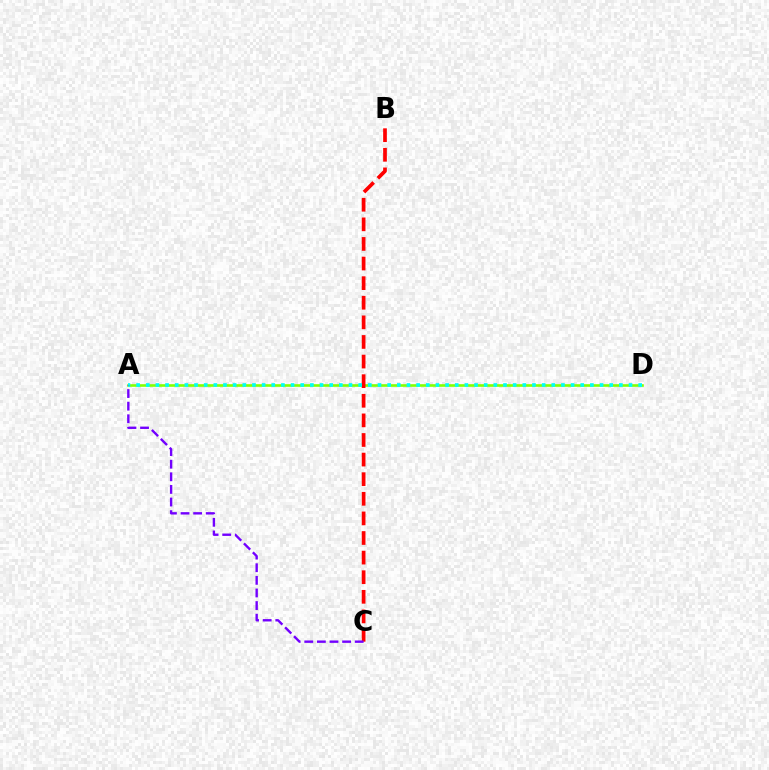{('A', 'D'): [{'color': '#84ff00', 'line_style': 'solid', 'thickness': 1.89}, {'color': '#00fff6', 'line_style': 'dotted', 'thickness': 2.62}], ('B', 'C'): [{'color': '#ff0000', 'line_style': 'dashed', 'thickness': 2.66}], ('A', 'C'): [{'color': '#7200ff', 'line_style': 'dashed', 'thickness': 1.71}]}